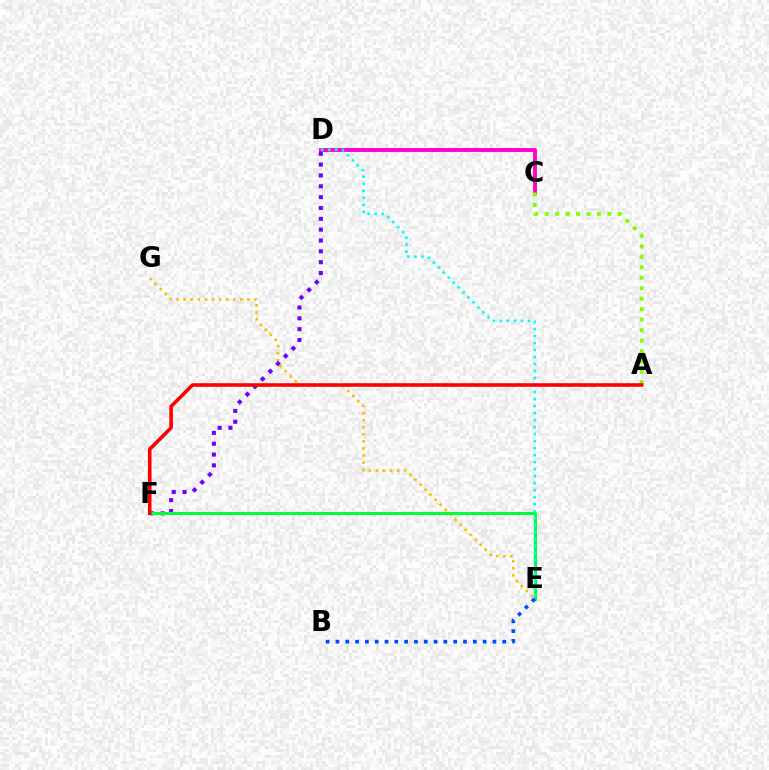{('C', 'D'): [{'color': '#ff00cf', 'line_style': 'solid', 'thickness': 2.8}], ('E', 'G'): [{'color': '#ffbd00', 'line_style': 'dotted', 'thickness': 1.92}], ('D', 'F'): [{'color': '#7200ff', 'line_style': 'dotted', 'thickness': 2.94}], ('E', 'F'): [{'color': '#00ff39', 'line_style': 'solid', 'thickness': 2.19}], ('A', 'C'): [{'color': '#84ff00', 'line_style': 'dotted', 'thickness': 2.84}], ('D', 'E'): [{'color': '#00fff6', 'line_style': 'dotted', 'thickness': 1.9}], ('A', 'F'): [{'color': '#ff0000', 'line_style': 'solid', 'thickness': 2.58}], ('B', 'E'): [{'color': '#004bff', 'line_style': 'dotted', 'thickness': 2.67}]}